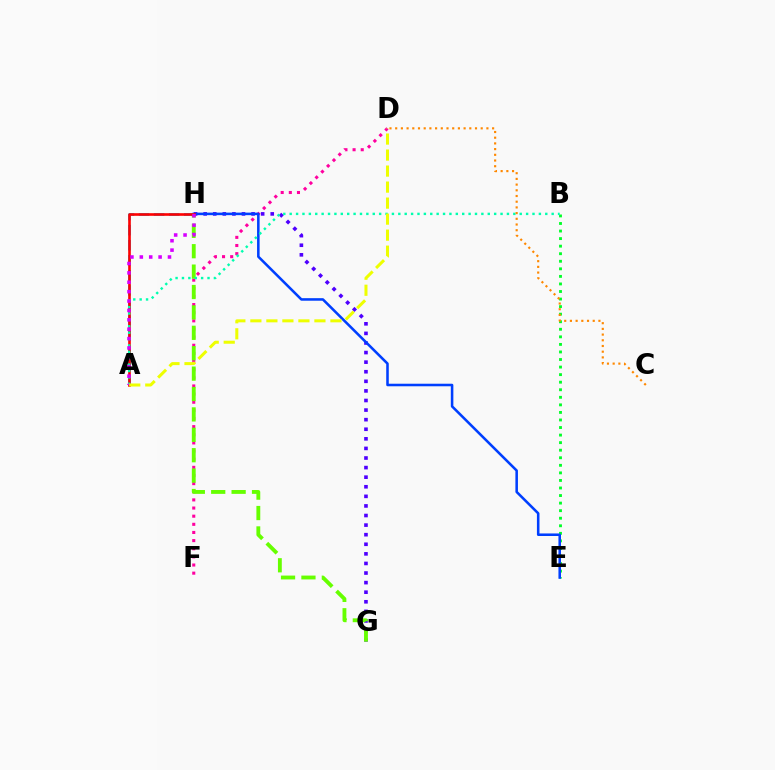{('G', 'H'): [{'color': '#4f00ff', 'line_style': 'dotted', 'thickness': 2.6}, {'color': '#66ff00', 'line_style': 'dashed', 'thickness': 2.77}], ('B', 'E'): [{'color': '#00ff27', 'line_style': 'dotted', 'thickness': 2.05}], ('D', 'F'): [{'color': '#ff00a0', 'line_style': 'dotted', 'thickness': 2.21}], ('E', 'H'): [{'color': '#003fff', 'line_style': 'solid', 'thickness': 1.84}], ('A', 'H'): [{'color': '#00c7ff', 'line_style': 'dashed', 'thickness': 2.05}, {'color': '#ff0000', 'line_style': 'solid', 'thickness': 1.89}, {'color': '#d600ff', 'line_style': 'dotted', 'thickness': 2.55}], ('A', 'B'): [{'color': '#00ffaf', 'line_style': 'dotted', 'thickness': 1.74}], ('C', 'D'): [{'color': '#ff8800', 'line_style': 'dotted', 'thickness': 1.55}], ('A', 'D'): [{'color': '#eeff00', 'line_style': 'dashed', 'thickness': 2.18}]}